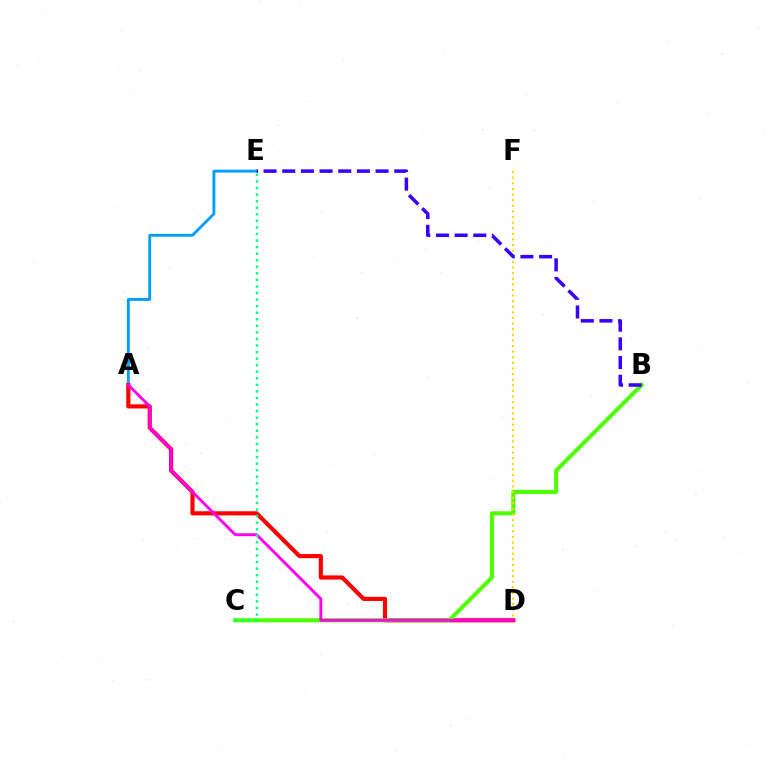{('A', 'E'): [{'color': '#009eff', 'line_style': 'solid', 'thickness': 2.05}], ('A', 'D'): [{'color': '#ff0000', 'line_style': 'solid', 'thickness': 2.98}, {'color': '#ff00ed', 'line_style': 'solid', 'thickness': 2.08}], ('B', 'C'): [{'color': '#4fff00', 'line_style': 'solid', 'thickness': 2.94}], ('D', 'F'): [{'color': '#ffd500', 'line_style': 'dotted', 'thickness': 1.52}], ('C', 'E'): [{'color': '#00ff86', 'line_style': 'dotted', 'thickness': 1.78}], ('B', 'E'): [{'color': '#3700ff', 'line_style': 'dashed', 'thickness': 2.54}]}